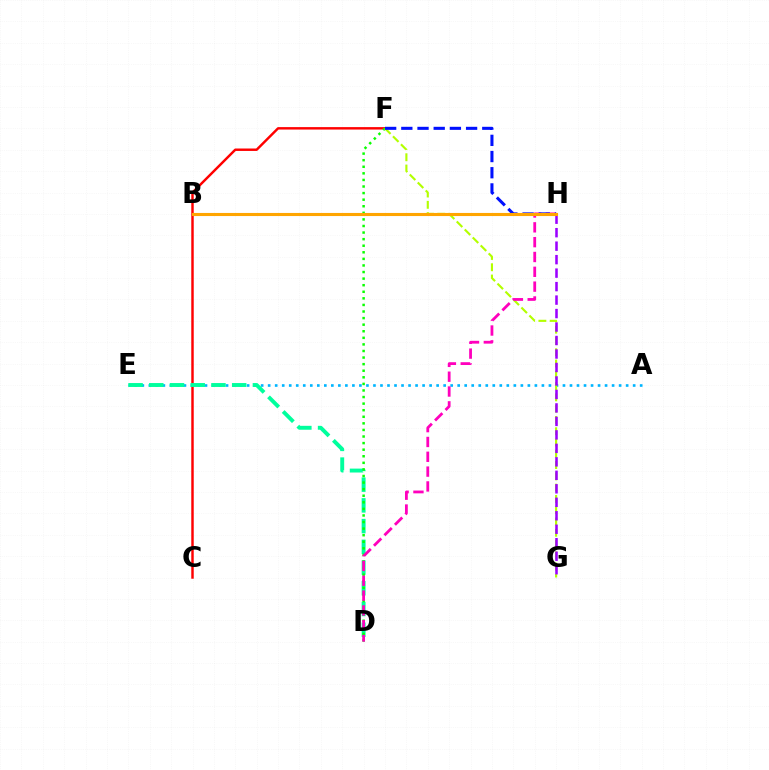{('A', 'E'): [{'color': '#00b5ff', 'line_style': 'dotted', 'thickness': 1.91}], ('C', 'F'): [{'color': '#ff0000', 'line_style': 'solid', 'thickness': 1.76}], ('D', 'E'): [{'color': '#00ff9d', 'line_style': 'dashed', 'thickness': 2.82}], ('D', 'F'): [{'color': '#08ff00', 'line_style': 'dotted', 'thickness': 1.79}], ('F', 'G'): [{'color': '#b3ff00', 'line_style': 'dashed', 'thickness': 1.53}], ('G', 'H'): [{'color': '#9b00ff', 'line_style': 'dashed', 'thickness': 1.83}], ('D', 'H'): [{'color': '#ff00bd', 'line_style': 'dashed', 'thickness': 2.01}], ('F', 'H'): [{'color': '#0010ff', 'line_style': 'dashed', 'thickness': 2.2}], ('B', 'H'): [{'color': '#ffa500', 'line_style': 'solid', 'thickness': 2.23}]}